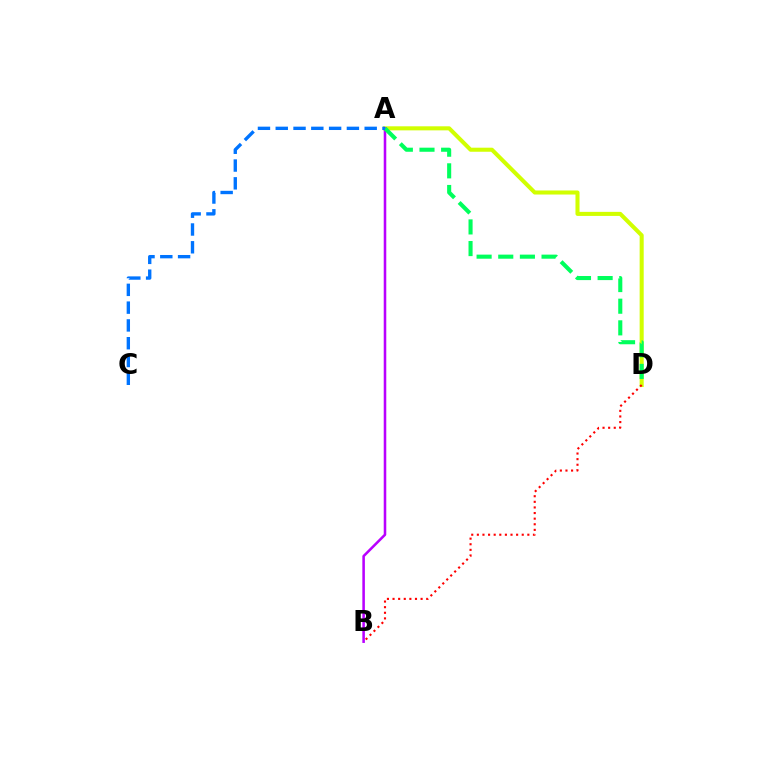{('A', 'D'): [{'color': '#d1ff00', 'line_style': 'solid', 'thickness': 2.92}, {'color': '#00ff5c', 'line_style': 'dashed', 'thickness': 2.94}], ('A', 'B'): [{'color': '#b900ff', 'line_style': 'solid', 'thickness': 1.84}], ('B', 'D'): [{'color': '#ff0000', 'line_style': 'dotted', 'thickness': 1.52}], ('A', 'C'): [{'color': '#0074ff', 'line_style': 'dashed', 'thickness': 2.42}]}